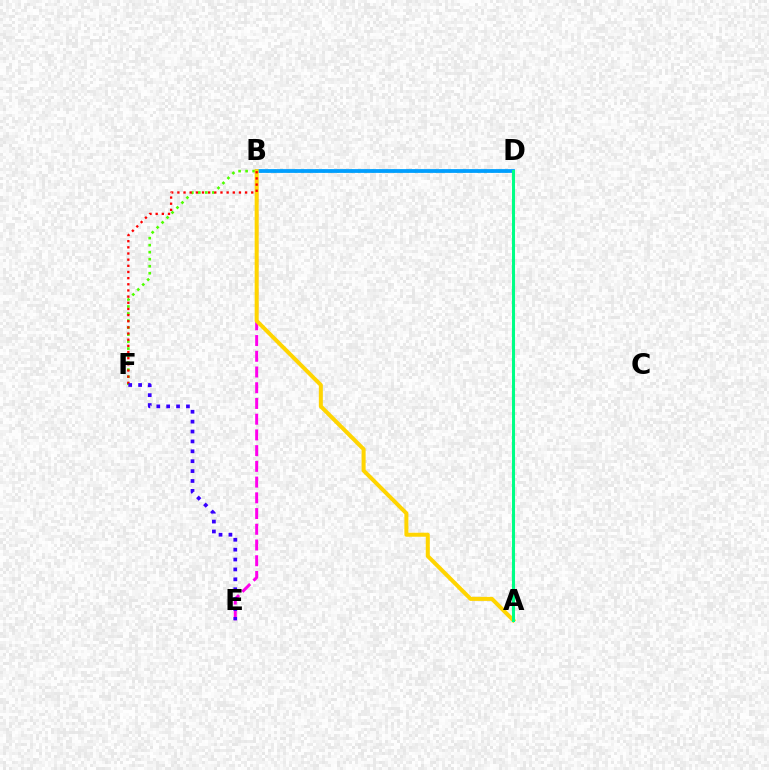{('B', 'E'): [{'color': '#ff00ed', 'line_style': 'dashed', 'thickness': 2.14}], ('D', 'F'): [{'color': '#4fff00', 'line_style': 'dotted', 'thickness': 1.91}], ('B', 'D'): [{'color': '#009eff', 'line_style': 'solid', 'thickness': 2.72}], ('A', 'B'): [{'color': '#ffd500', 'line_style': 'solid', 'thickness': 2.89}], ('B', 'F'): [{'color': '#ff0000', 'line_style': 'dotted', 'thickness': 1.67}], ('E', 'F'): [{'color': '#3700ff', 'line_style': 'dotted', 'thickness': 2.69}], ('A', 'D'): [{'color': '#00ff86', 'line_style': 'solid', 'thickness': 2.21}]}